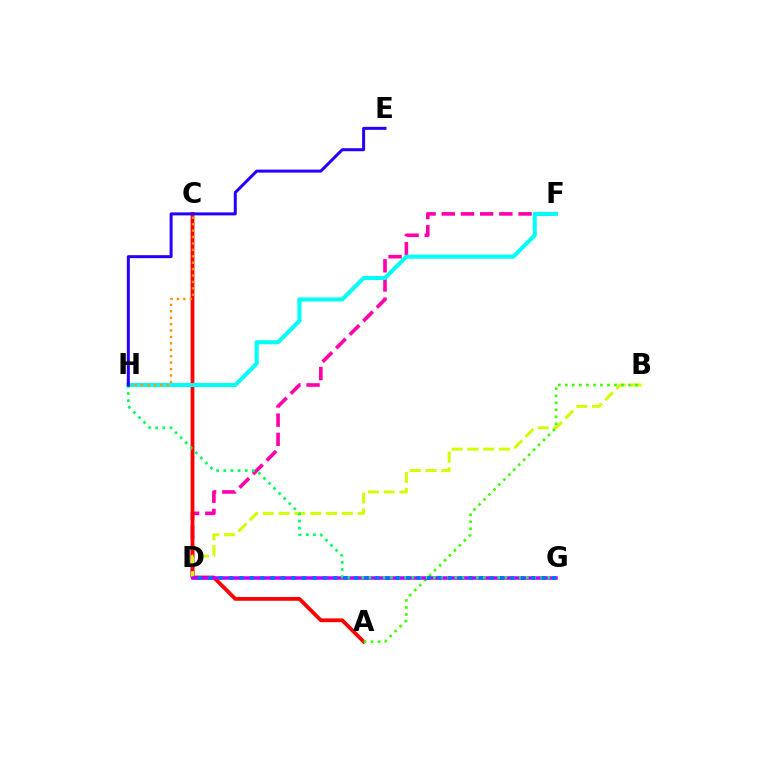{('D', 'F'): [{'color': '#ff00ac', 'line_style': 'dashed', 'thickness': 2.61}], ('A', 'C'): [{'color': '#ff0000', 'line_style': 'solid', 'thickness': 2.73}], ('F', 'H'): [{'color': '#00fff6', 'line_style': 'solid', 'thickness': 2.94}], ('B', 'D'): [{'color': '#d1ff00', 'line_style': 'dashed', 'thickness': 2.15}], ('A', 'B'): [{'color': '#3dff00', 'line_style': 'dotted', 'thickness': 1.91}], ('D', 'G'): [{'color': '#b900ff', 'line_style': 'solid', 'thickness': 2.52}, {'color': '#0074ff', 'line_style': 'dotted', 'thickness': 2.83}], ('G', 'H'): [{'color': '#00ff5c', 'line_style': 'dotted', 'thickness': 1.94}], ('C', 'H'): [{'color': '#ff9400', 'line_style': 'dotted', 'thickness': 1.74}], ('E', 'H'): [{'color': '#2500ff', 'line_style': 'solid', 'thickness': 2.16}]}